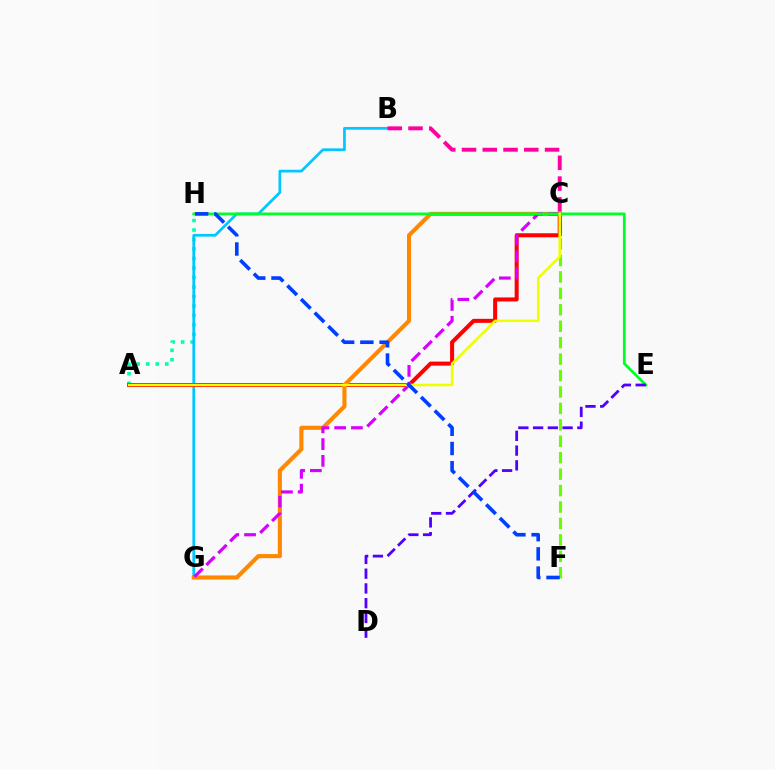{('C', 'F'): [{'color': '#66ff00', 'line_style': 'dashed', 'thickness': 2.23}], ('A', 'H'): [{'color': '#00ffaf', 'line_style': 'dotted', 'thickness': 2.58}], ('B', 'G'): [{'color': '#00c7ff', 'line_style': 'solid', 'thickness': 1.96}], ('A', 'C'): [{'color': '#ff0000', 'line_style': 'solid', 'thickness': 2.9}, {'color': '#eeff00', 'line_style': 'solid', 'thickness': 1.82}], ('C', 'G'): [{'color': '#ff8800', 'line_style': 'solid', 'thickness': 2.96}, {'color': '#d600ff', 'line_style': 'dashed', 'thickness': 2.28}], ('B', 'C'): [{'color': '#ff00a0', 'line_style': 'dashed', 'thickness': 2.82}], ('E', 'H'): [{'color': '#00ff27', 'line_style': 'solid', 'thickness': 1.99}], ('D', 'E'): [{'color': '#4f00ff', 'line_style': 'dashed', 'thickness': 2.0}], ('F', 'H'): [{'color': '#003fff', 'line_style': 'dashed', 'thickness': 2.61}]}